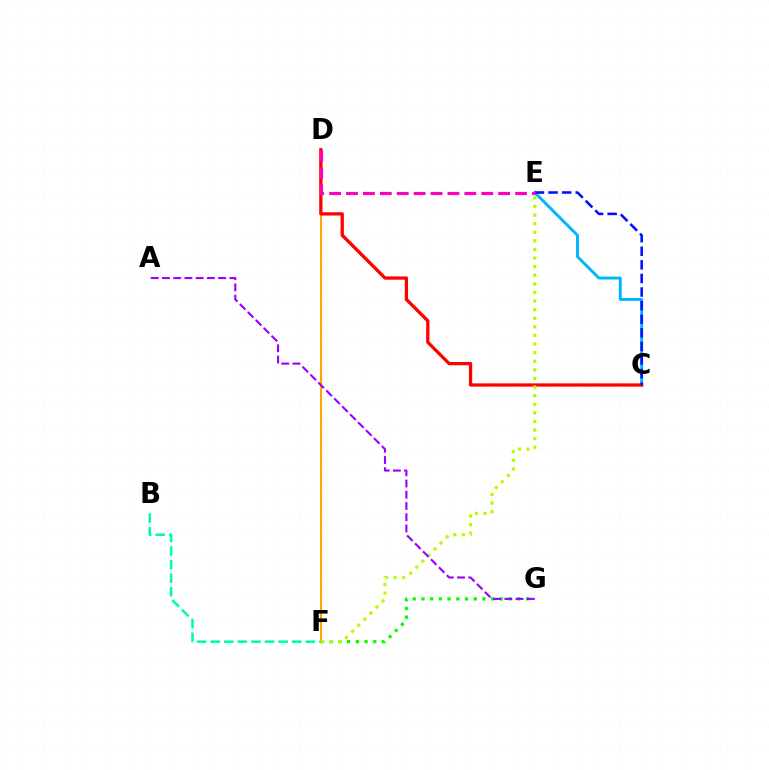{('F', 'G'): [{'color': '#08ff00', 'line_style': 'dotted', 'thickness': 2.37}], ('D', 'F'): [{'color': '#ffa500', 'line_style': 'solid', 'thickness': 1.52}], ('C', 'E'): [{'color': '#00b5ff', 'line_style': 'solid', 'thickness': 2.09}, {'color': '#0010ff', 'line_style': 'dashed', 'thickness': 1.85}], ('B', 'F'): [{'color': '#00ff9d', 'line_style': 'dashed', 'thickness': 1.85}], ('C', 'D'): [{'color': '#ff0000', 'line_style': 'solid', 'thickness': 2.36}], ('D', 'E'): [{'color': '#ff00bd', 'line_style': 'dashed', 'thickness': 2.3}], ('E', 'F'): [{'color': '#b3ff00', 'line_style': 'dotted', 'thickness': 2.34}], ('A', 'G'): [{'color': '#9b00ff', 'line_style': 'dashed', 'thickness': 1.53}]}